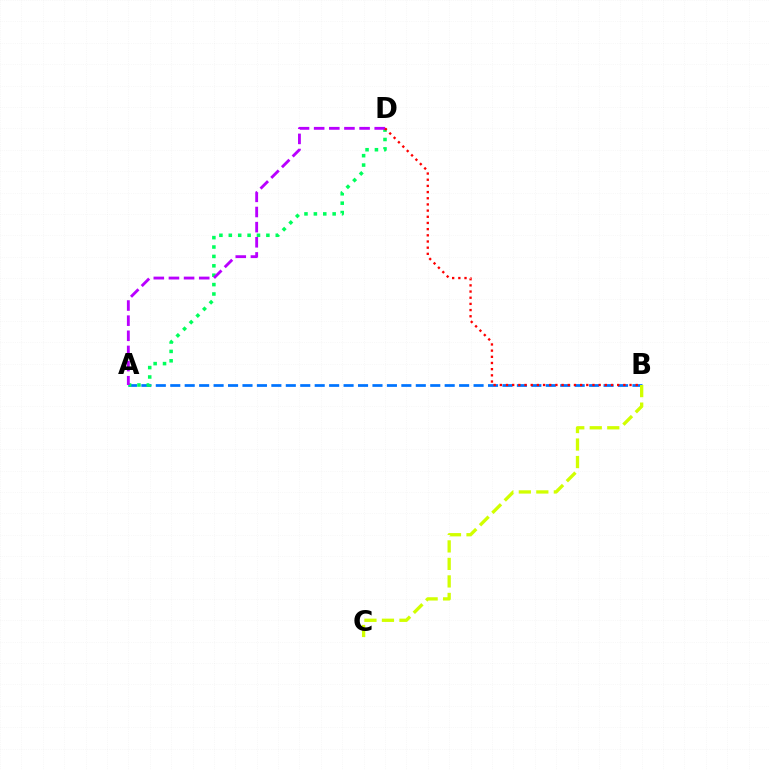{('A', 'B'): [{'color': '#0074ff', 'line_style': 'dashed', 'thickness': 1.96}], ('A', 'D'): [{'color': '#00ff5c', 'line_style': 'dotted', 'thickness': 2.55}, {'color': '#b900ff', 'line_style': 'dashed', 'thickness': 2.06}], ('B', 'C'): [{'color': '#d1ff00', 'line_style': 'dashed', 'thickness': 2.38}], ('B', 'D'): [{'color': '#ff0000', 'line_style': 'dotted', 'thickness': 1.68}]}